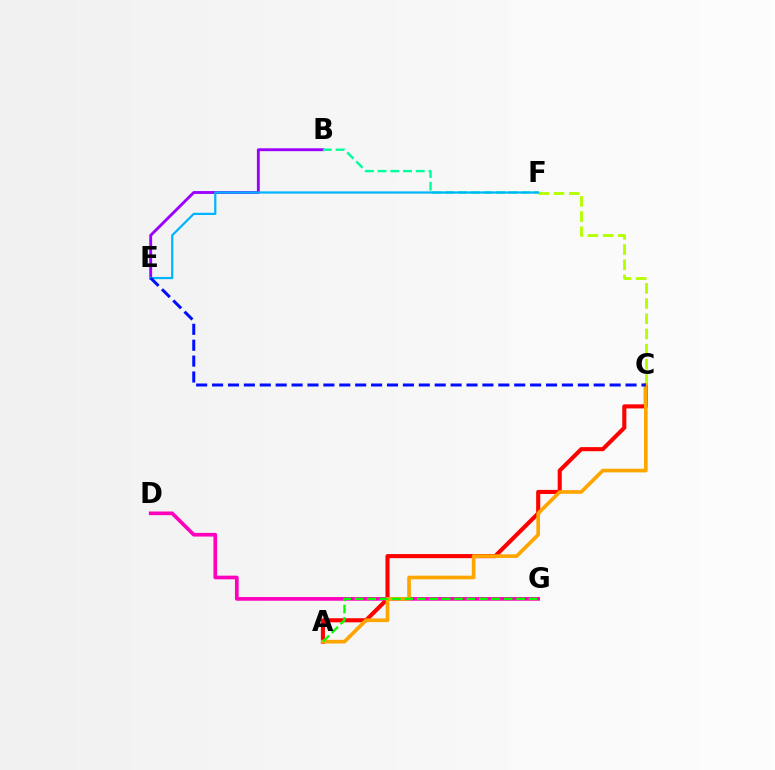{('A', 'C'): [{'color': '#ff0000', 'line_style': 'solid', 'thickness': 2.95}, {'color': '#ffa500', 'line_style': 'solid', 'thickness': 2.64}], ('C', 'F'): [{'color': '#b3ff00', 'line_style': 'dashed', 'thickness': 2.06}], ('B', 'E'): [{'color': '#9b00ff', 'line_style': 'solid', 'thickness': 2.07}], ('D', 'G'): [{'color': '#ff00bd', 'line_style': 'solid', 'thickness': 2.65}], ('B', 'F'): [{'color': '#00ff9d', 'line_style': 'dashed', 'thickness': 1.73}], ('A', 'G'): [{'color': '#08ff00', 'line_style': 'dashed', 'thickness': 1.69}], ('E', 'F'): [{'color': '#00b5ff', 'line_style': 'solid', 'thickness': 1.6}], ('C', 'E'): [{'color': '#0010ff', 'line_style': 'dashed', 'thickness': 2.16}]}